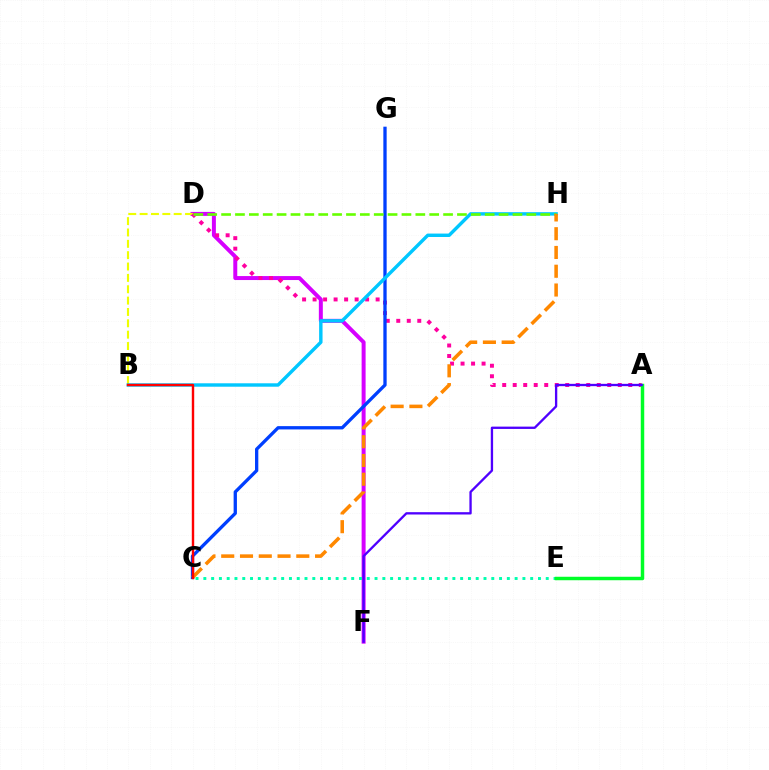{('D', 'F'): [{'color': '#d600ff', 'line_style': 'solid', 'thickness': 2.86}], ('B', 'D'): [{'color': '#eeff00', 'line_style': 'dashed', 'thickness': 1.54}], ('A', 'D'): [{'color': '#ff00a0', 'line_style': 'dotted', 'thickness': 2.85}], ('C', 'G'): [{'color': '#003fff', 'line_style': 'solid', 'thickness': 2.38}], ('B', 'H'): [{'color': '#00c7ff', 'line_style': 'solid', 'thickness': 2.46}], ('D', 'H'): [{'color': '#66ff00', 'line_style': 'dashed', 'thickness': 1.88}], ('C', 'H'): [{'color': '#ff8800', 'line_style': 'dashed', 'thickness': 2.55}], ('C', 'E'): [{'color': '#00ffaf', 'line_style': 'dotted', 'thickness': 2.11}], ('A', 'E'): [{'color': '#00ff27', 'line_style': 'solid', 'thickness': 2.49}], ('B', 'C'): [{'color': '#ff0000', 'line_style': 'solid', 'thickness': 1.74}], ('A', 'F'): [{'color': '#4f00ff', 'line_style': 'solid', 'thickness': 1.67}]}